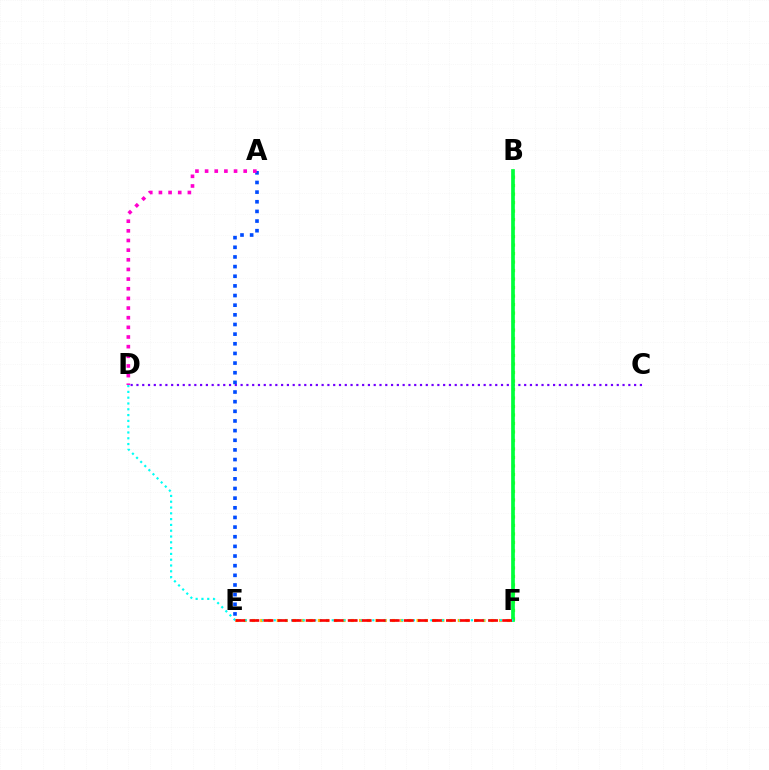{('B', 'F'): [{'color': '#84ff00', 'line_style': 'dotted', 'thickness': 2.31}, {'color': '#00ff39', 'line_style': 'solid', 'thickness': 2.67}], ('C', 'D'): [{'color': '#7200ff', 'line_style': 'dotted', 'thickness': 1.57}], ('E', 'F'): [{'color': '#ffbd00', 'line_style': 'dotted', 'thickness': 2.24}, {'color': '#ff0000', 'line_style': 'dashed', 'thickness': 1.91}], ('A', 'E'): [{'color': '#004bff', 'line_style': 'dotted', 'thickness': 2.62}], ('D', 'F'): [{'color': '#00fff6', 'line_style': 'dotted', 'thickness': 1.58}], ('A', 'D'): [{'color': '#ff00cf', 'line_style': 'dotted', 'thickness': 2.62}]}